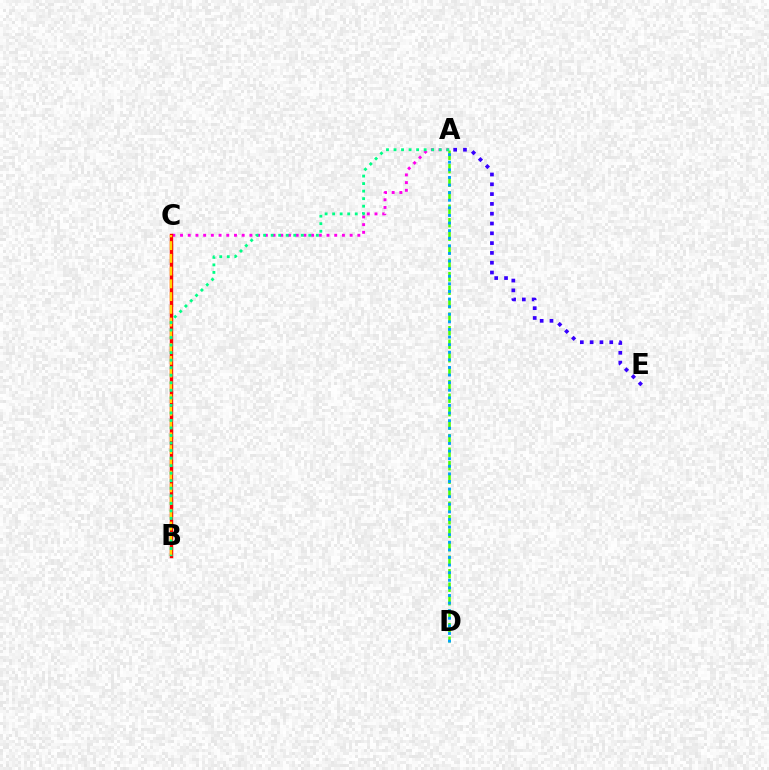{('A', 'D'): [{'color': '#4fff00', 'line_style': 'dashed', 'thickness': 1.83}, {'color': '#009eff', 'line_style': 'dotted', 'thickness': 2.07}], ('A', 'C'): [{'color': '#ff00ed', 'line_style': 'dotted', 'thickness': 2.09}], ('B', 'C'): [{'color': '#ff0000', 'line_style': 'solid', 'thickness': 2.46}, {'color': '#ffd500', 'line_style': 'dashed', 'thickness': 1.73}], ('A', 'B'): [{'color': '#00ff86', 'line_style': 'dotted', 'thickness': 2.05}], ('A', 'E'): [{'color': '#3700ff', 'line_style': 'dotted', 'thickness': 2.66}]}